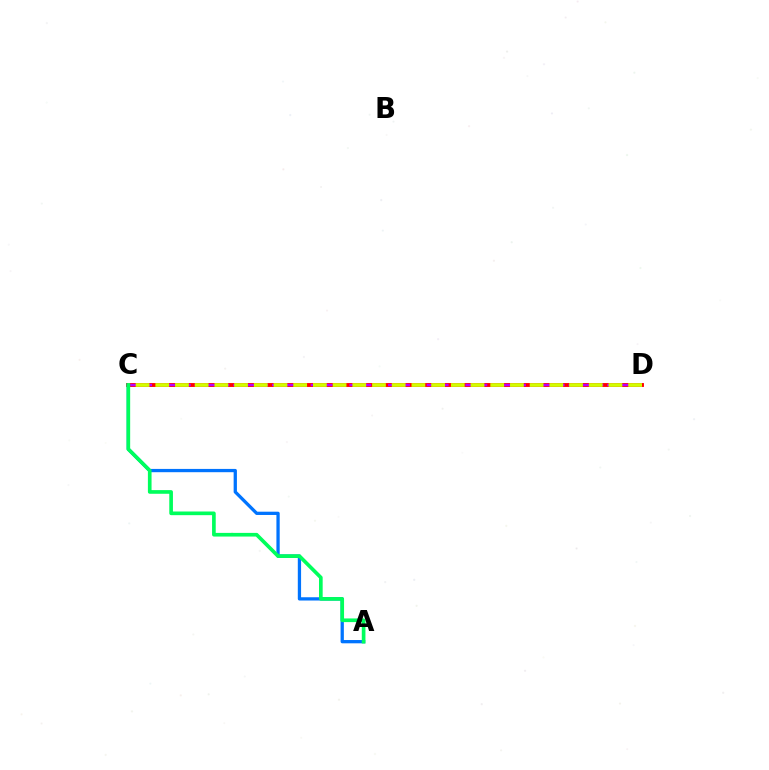{('C', 'D'): [{'color': '#ff0000', 'line_style': 'solid', 'thickness': 2.79}, {'color': '#b900ff', 'line_style': 'dashed', 'thickness': 1.75}, {'color': '#d1ff00', 'line_style': 'dashed', 'thickness': 2.68}], ('A', 'C'): [{'color': '#0074ff', 'line_style': 'solid', 'thickness': 2.36}, {'color': '#00ff5c', 'line_style': 'solid', 'thickness': 2.64}]}